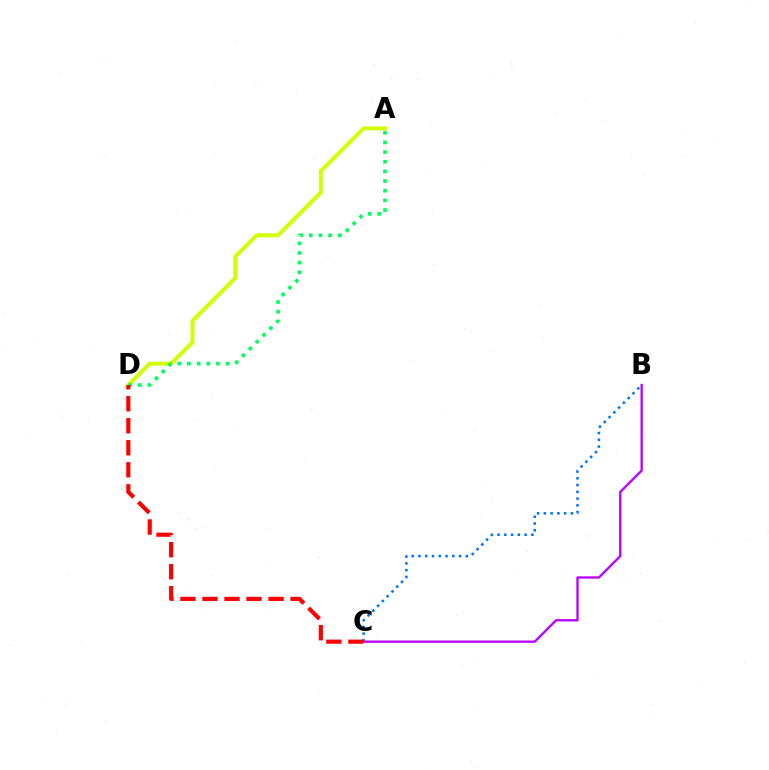{('A', 'D'): [{'color': '#d1ff00', 'line_style': 'solid', 'thickness': 2.82}, {'color': '#00ff5c', 'line_style': 'dotted', 'thickness': 2.63}], ('B', 'C'): [{'color': '#0074ff', 'line_style': 'dotted', 'thickness': 1.84}, {'color': '#b900ff', 'line_style': 'solid', 'thickness': 1.67}], ('C', 'D'): [{'color': '#ff0000', 'line_style': 'dashed', 'thickness': 2.99}]}